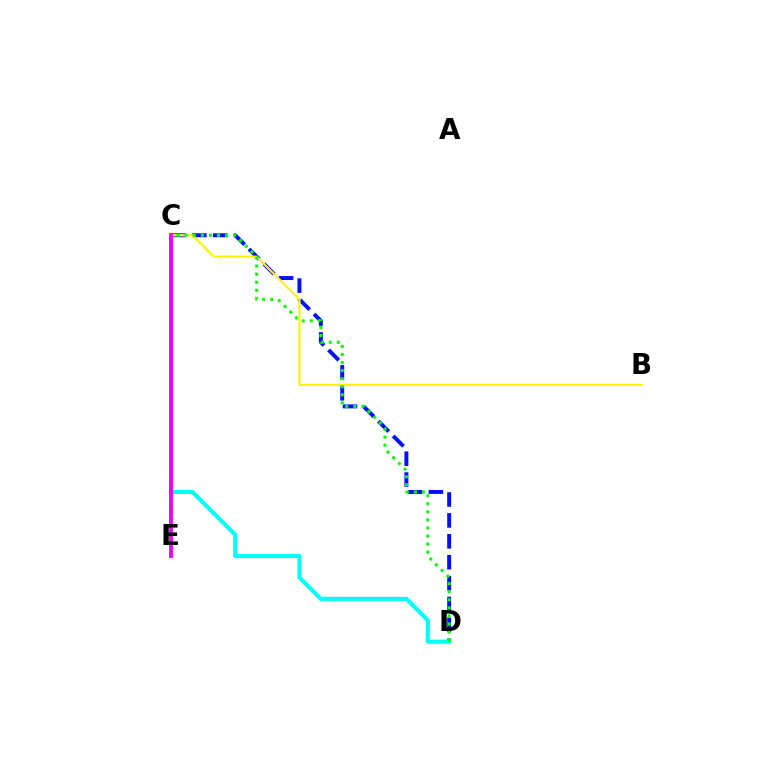{('C', 'E'): [{'color': '#ff0000', 'line_style': 'dashed', 'thickness': 1.52}, {'color': '#ee00ff', 'line_style': 'solid', 'thickness': 2.77}], ('C', 'D'): [{'color': '#0010ff', 'line_style': 'dashed', 'thickness': 2.84}, {'color': '#00fff6', 'line_style': 'solid', 'thickness': 2.97}, {'color': '#08ff00', 'line_style': 'dotted', 'thickness': 2.19}], ('B', 'C'): [{'color': '#fcf500', 'line_style': 'solid', 'thickness': 1.58}]}